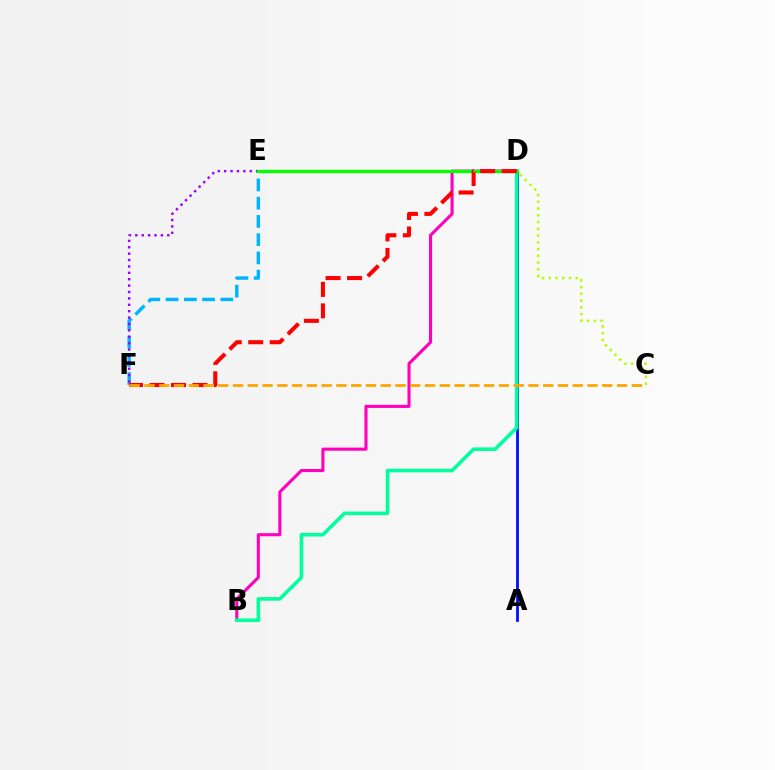{('B', 'D'): [{'color': '#ff00bd', 'line_style': 'solid', 'thickness': 2.22}, {'color': '#00ff9d', 'line_style': 'solid', 'thickness': 2.58}], ('A', 'D'): [{'color': '#0010ff', 'line_style': 'solid', 'thickness': 2.02}], ('C', 'D'): [{'color': '#b3ff00', 'line_style': 'dotted', 'thickness': 1.84}], ('E', 'F'): [{'color': '#00b5ff', 'line_style': 'dashed', 'thickness': 2.48}, {'color': '#9b00ff', 'line_style': 'dotted', 'thickness': 1.74}], ('D', 'E'): [{'color': '#08ff00', 'line_style': 'solid', 'thickness': 2.39}], ('D', 'F'): [{'color': '#ff0000', 'line_style': 'dashed', 'thickness': 2.92}], ('C', 'F'): [{'color': '#ffa500', 'line_style': 'dashed', 'thickness': 2.01}]}